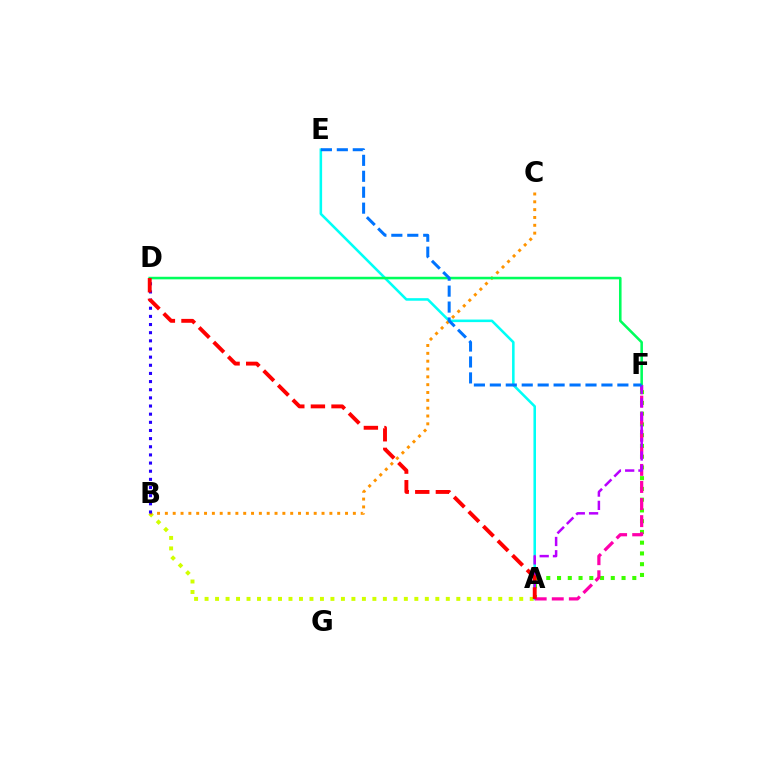{('A', 'B'): [{'color': '#d1ff00', 'line_style': 'dotted', 'thickness': 2.85}], ('A', 'F'): [{'color': '#3dff00', 'line_style': 'dotted', 'thickness': 2.92}, {'color': '#ff00ac', 'line_style': 'dashed', 'thickness': 2.32}, {'color': '#b900ff', 'line_style': 'dashed', 'thickness': 1.8}], ('A', 'E'): [{'color': '#00fff6', 'line_style': 'solid', 'thickness': 1.84}], ('B', 'C'): [{'color': '#ff9400', 'line_style': 'dotted', 'thickness': 2.13}], ('B', 'D'): [{'color': '#2500ff', 'line_style': 'dotted', 'thickness': 2.21}], ('D', 'F'): [{'color': '#00ff5c', 'line_style': 'solid', 'thickness': 1.85}], ('A', 'D'): [{'color': '#ff0000', 'line_style': 'dashed', 'thickness': 2.8}], ('E', 'F'): [{'color': '#0074ff', 'line_style': 'dashed', 'thickness': 2.17}]}